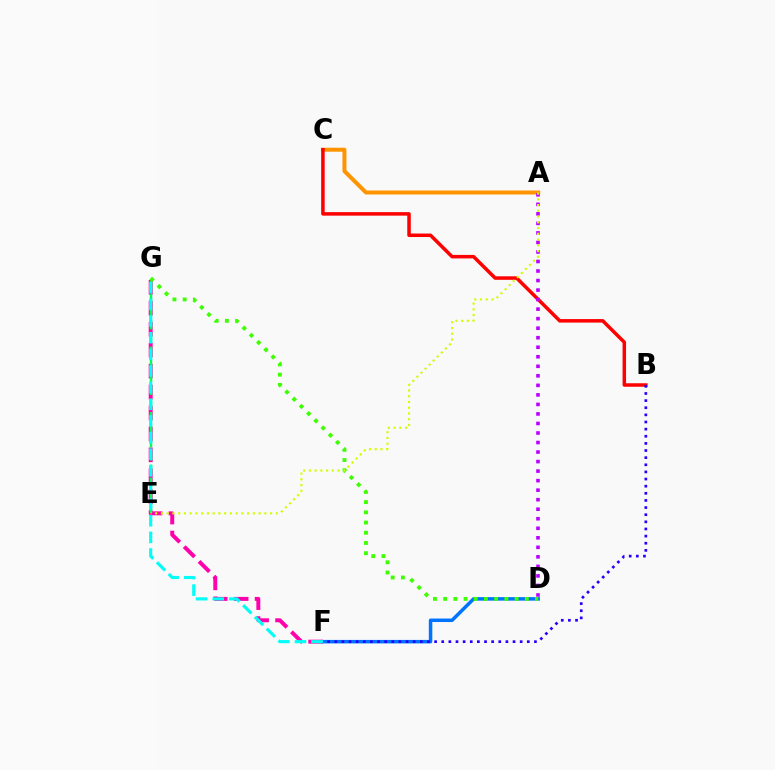{('F', 'G'): [{'color': '#ff00ac', 'line_style': 'dashed', 'thickness': 2.84}, {'color': '#00fff6', 'line_style': 'dashed', 'thickness': 2.26}], ('A', 'C'): [{'color': '#ff9400', 'line_style': 'solid', 'thickness': 2.87}], ('D', 'F'): [{'color': '#0074ff', 'line_style': 'solid', 'thickness': 2.52}], ('B', 'C'): [{'color': '#ff0000', 'line_style': 'solid', 'thickness': 2.52}], ('B', 'F'): [{'color': '#2500ff', 'line_style': 'dotted', 'thickness': 1.94}], ('A', 'D'): [{'color': '#b900ff', 'line_style': 'dotted', 'thickness': 2.59}], ('E', 'G'): [{'color': '#00ff5c', 'line_style': 'dashed', 'thickness': 1.78}], ('D', 'G'): [{'color': '#3dff00', 'line_style': 'dotted', 'thickness': 2.77}], ('A', 'E'): [{'color': '#d1ff00', 'line_style': 'dotted', 'thickness': 1.56}]}